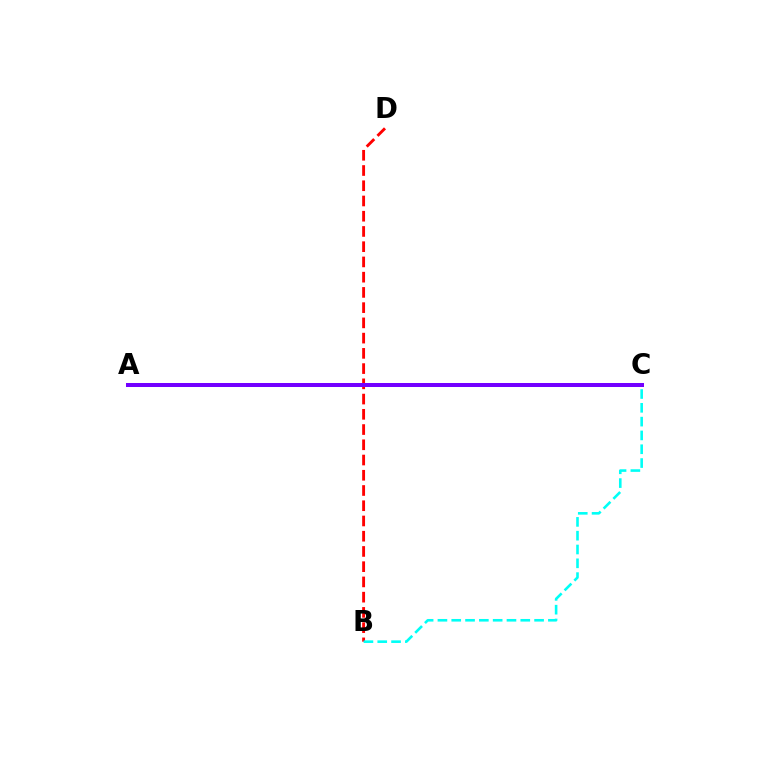{('B', 'D'): [{'color': '#ff0000', 'line_style': 'dashed', 'thickness': 2.07}], ('B', 'C'): [{'color': '#00fff6', 'line_style': 'dashed', 'thickness': 1.88}], ('A', 'C'): [{'color': '#84ff00', 'line_style': 'dashed', 'thickness': 2.59}, {'color': '#7200ff', 'line_style': 'solid', 'thickness': 2.88}]}